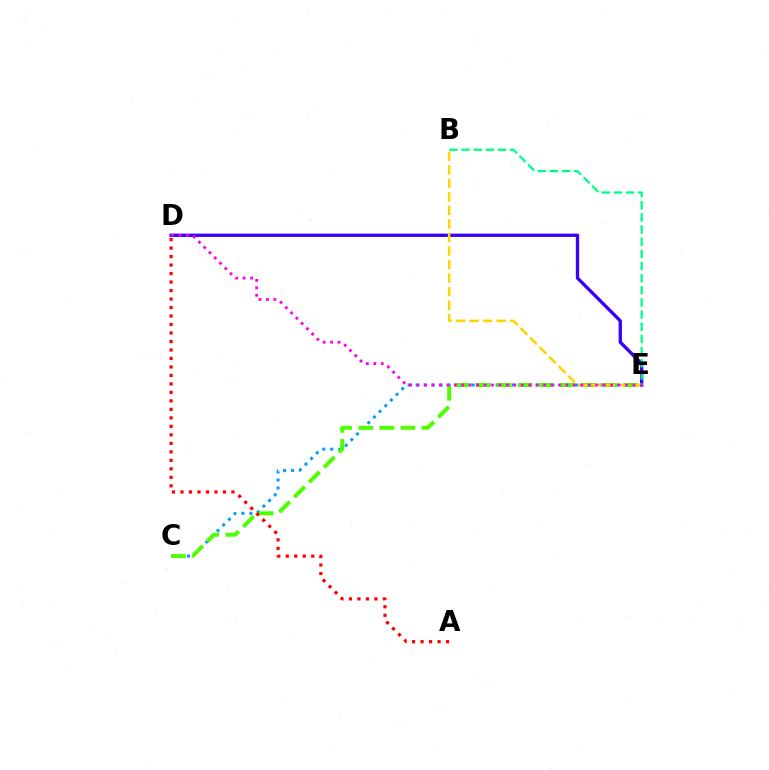{('C', 'E'): [{'color': '#009eff', 'line_style': 'dotted', 'thickness': 2.17}, {'color': '#4fff00', 'line_style': 'dashed', 'thickness': 2.86}], ('D', 'E'): [{'color': '#3700ff', 'line_style': 'solid', 'thickness': 2.4}, {'color': '#ff00ed', 'line_style': 'dotted', 'thickness': 2.02}], ('B', 'E'): [{'color': '#ffd500', 'line_style': 'dashed', 'thickness': 1.84}, {'color': '#00ff86', 'line_style': 'dashed', 'thickness': 1.65}], ('A', 'D'): [{'color': '#ff0000', 'line_style': 'dotted', 'thickness': 2.31}]}